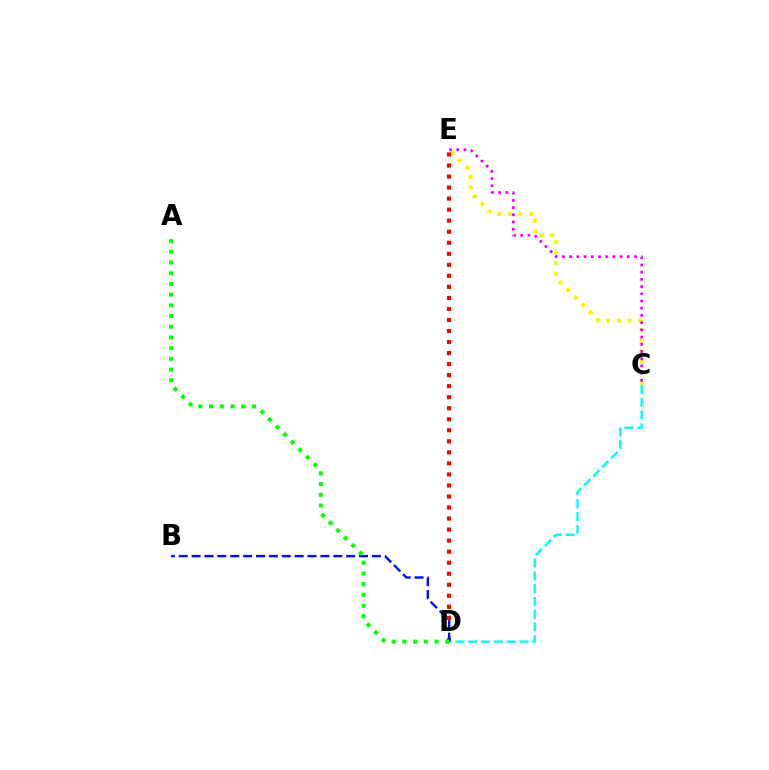{('C', 'E'): [{'color': '#fcf500', 'line_style': 'dotted', 'thickness': 2.88}, {'color': '#ee00ff', 'line_style': 'dotted', 'thickness': 1.96}], ('D', 'E'): [{'color': '#ff0000', 'line_style': 'dotted', 'thickness': 3.0}], ('C', 'D'): [{'color': '#00fff6', 'line_style': 'dashed', 'thickness': 1.74}], ('B', 'D'): [{'color': '#0010ff', 'line_style': 'dashed', 'thickness': 1.75}], ('A', 'D'): [{'color': '#08ff00', 'line_style': 'dotted', 'thickness': 2.91}]}